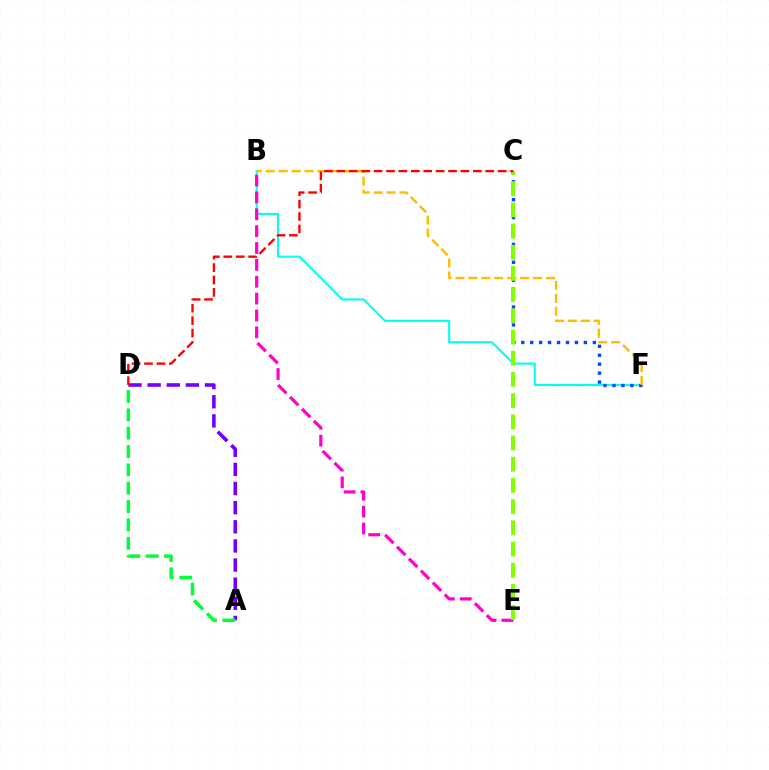{('B', 'F'): [{'color': '#00fff6', 'line_style': 'solid', 'thickness': 1.5}, {'color': '#ffbd00', 'line_style': 'dashed', 'thickness': 1.76}], ('A', 'D'): [{'color': '#7200ff', 'line_style': 'dashed', 'thickness': 2.6}, {'color': '#00ff39', 'line_style': 'dashed', 'thickness': 2.49}], ('C', 'F'): [{'color': '#004bff', 'line_style': 'dotted', 'thickness': 2.43}], ('B', 'E'): [{'color': '#ff00cf', 'line_style': 'dashed', 'thickness': 2.29}], ('C', 'E'): [{'color': '#84ff00', 'line_style': 'dashed', 'thickness': 2.88}], ('C', 'D'): [{'color': '#ff0000', 'line_style': 'dashed', 'thickness': 1.69}]}